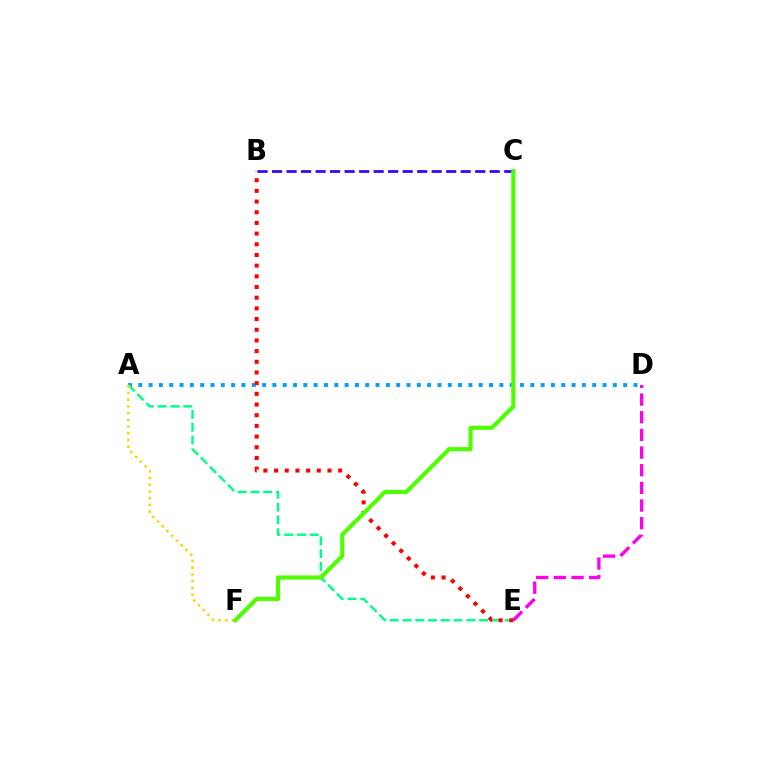{('B', 'C'): [{'color': '#3700ff', 'line_style': 'dashed', 'thickness': 1.97}], ('A', 'D'): [{'color': '#009eff', 'line_style': 'dotted', 'thickness': 2.8}], ('A', 'E'): [{'color': '#00ff86', 'line_style': 'dashed', 'thickness': 1.73}], ('A', 'F'): [{'color': '#ffd500', 'line_style': 'dotted', 'thickness': 1.82}], ('D', 'E'): [{'color': '#ff00ed', 'line_style': 'dashed', 'thickness': 2.4}], ('B', 'E'): [{'color': '#ff0000', 'line_style': 'dotted', 'thickness': 2.9}], ('C', 'F'): [{'color': '#4fff00', 'line_style': 'solid', 'thickness': 2.97}]}